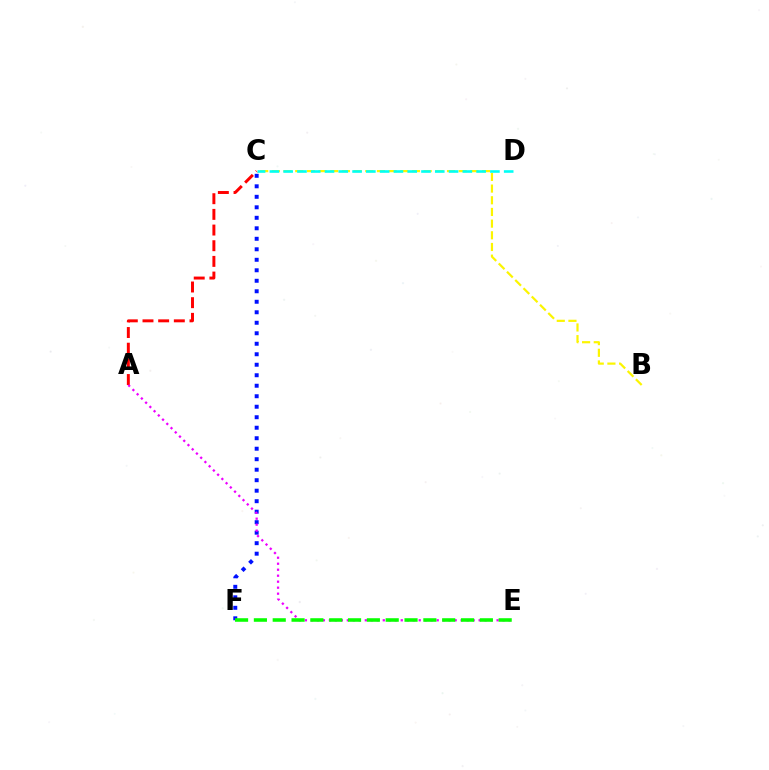{('B', 'C'): [{'color': '#fcf500', 'line_style': 'dashed', 'thickness': 1.59}], ('C', 'F'): [{'color': '#0010ff', 'line_style': 'dotted', 'thickness': 2.85}], ('A', 'C'): [{'color': '#ff0000', 'line_style': 'dashed', 'thickness': 2.13}], ('A', 'E'): [{'color': '#ee00ff', 'line_style': 'dotted', 'thickness': 1.63}], ('C', 'D'): [{'color': '#00fff6', 'line_style': 'dashed', 'thickness': 1.87}], ('E', 'F'): [{'color': '#08ff00', 'line_style': 'dashed', 'thickness': 2.56}]}